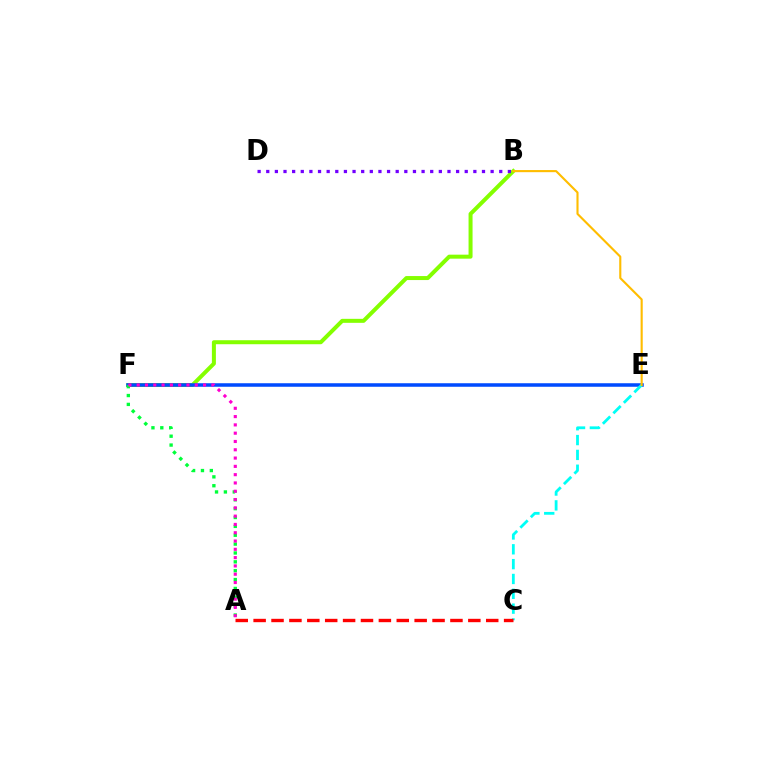{('B', 'F'): [{'color': '#84ff00', 'line_style': 'solid', 'thickness': 2.88}], ('B', 'D'): [{'color': '#7200ff', 'line_style': 'dotted', 'thickness': 2.34}], ('E', 'F'): [{'color': '#004bff', 'line_style': 'solid', 'thickness': 2.54}], ('A', 'F'): [{'color': '#00ff39', 'line_style': 'dotted', 'thickness': 2.41}, {'color': '#ff00cf', 'line_style': 'dotted', 'thickness': 2.25}], ('C', 'E'): [{'color': '#00fff6', 'line_style': 'dashed', 'thickness': 2.02}], ('B', 'E'): [{'color': '#ffbd00', 'line_style': 'solid', 'thickness': 1.53}], ('A', 'C'): [{'color': '#ff0000', 'line_style': 'dashed', 'thickness': 2.43}]}